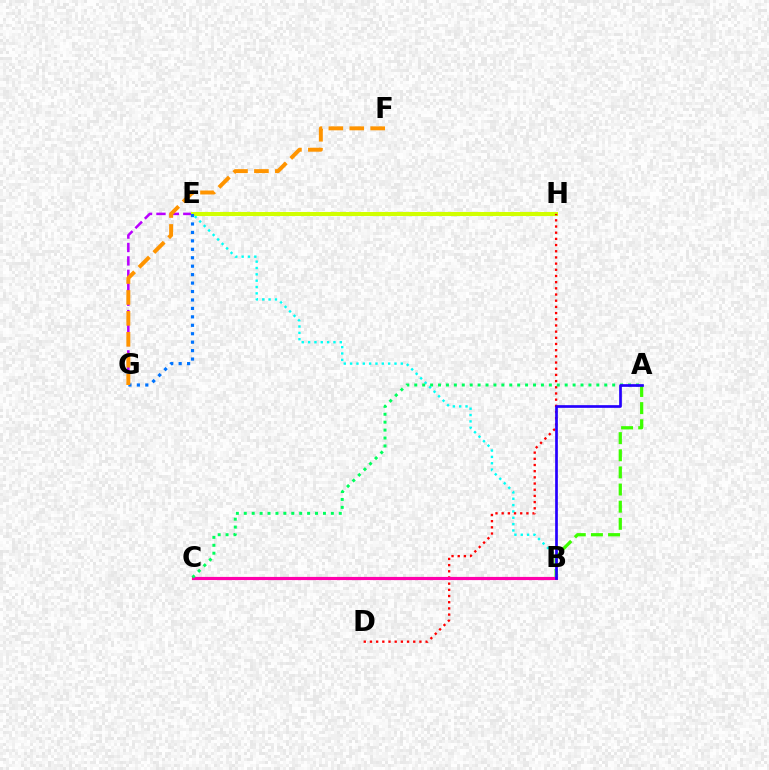{('E', 'G'): [{'color': '#b900ff', 'line_style': 'dashed', 'thickness': 1.82}, {'color': '#0074ff', 'line_style': 'dotted', 'thickness': 2.29}], ('E', 'H'): [{'color': '#d1ff00', 'line_style': 'solid', 'thickness': 2.93}], ('A', 'B'): [{'color': '#3dff00', 'line_style': 'dashed', 'thickness': 2.33}, {'color': '#2500ff', 'line_style': 'solid', 'thickness': 1.94}], ('B', 'E'): [{'color': '#00fff6', 'line_style': 'dotted', 'thickness': 1.72}], ('D', 'H'): [{'color': '#ff0000', 'line_style': 'dotted', 'thickness': 1.68}], ('B', 'C'): [{'color': '#ff00ac', 'line_style': 'solid', 'thickness': 2.28}], ('A', 'C'): [{'color': '#00ff5c', 'line_style': 'dotted', 'thickness': 2.15}], ('F', 'G'): [{'color': '#ff9400', 'line_style': 'dashed', 'thickness': 2.84}]}